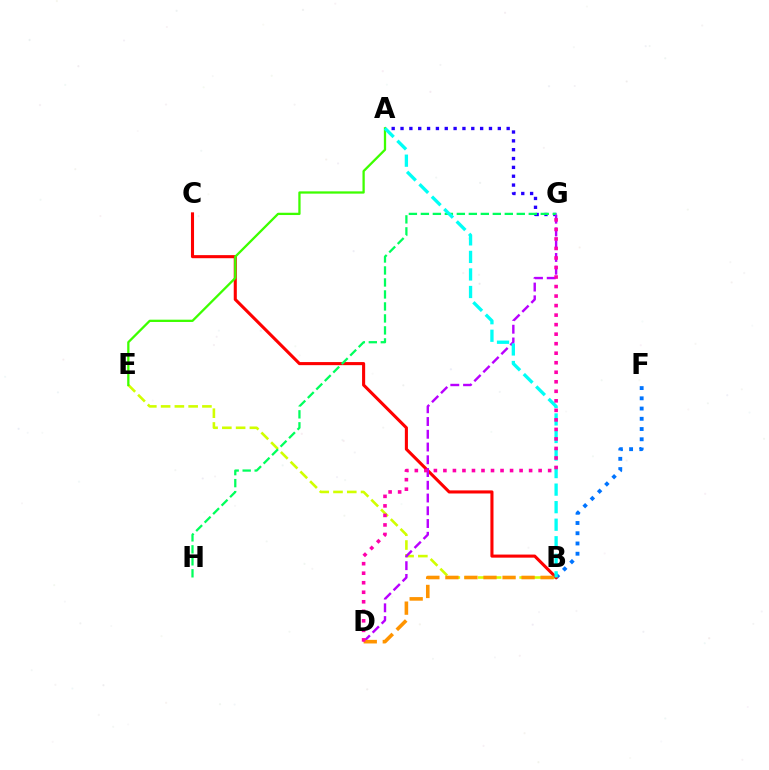{('B', 'F'): [{'color': '#0074ff', 'line_style': 'dotted', 'thickness': 2.78}], ('A', 'G'): [{'color': '#2500ff', 'line_style': 'dotted', 'thickness': 2.4}], ('B', 'E'): [{'color': '#d1ff00', 'line_style': 'dashed', 'thickness': 1.87}], ('B', 'C'): [{'color': '#ff0000', 'line_style': 'solid', 'thickness': 2.22}], ('G', 'H'): [{'color': '#00ff5c', 'line_style': 'dashed', 'thickness': 1.63}], ('A', 'E'): [{'color': '#3dff00', 'line_style': 'solid', 'thickness': 1.64}], ('D', 'G'): [{'color': '#b900ff', 'line_style': 'dashed', 'thickness': 1.73}, {'color': '#ff00ac', 'line_style': 'dotted', 'thickness': 2.59}], ('B', 'D'): [{'color': '#ff9400', 'line_style': 'dashed', 'thickness': 2.59}], ('A', 'B'): [{'color': '#00fff6', 'line_style': 'dashed', 'thickness': 2.38}]}